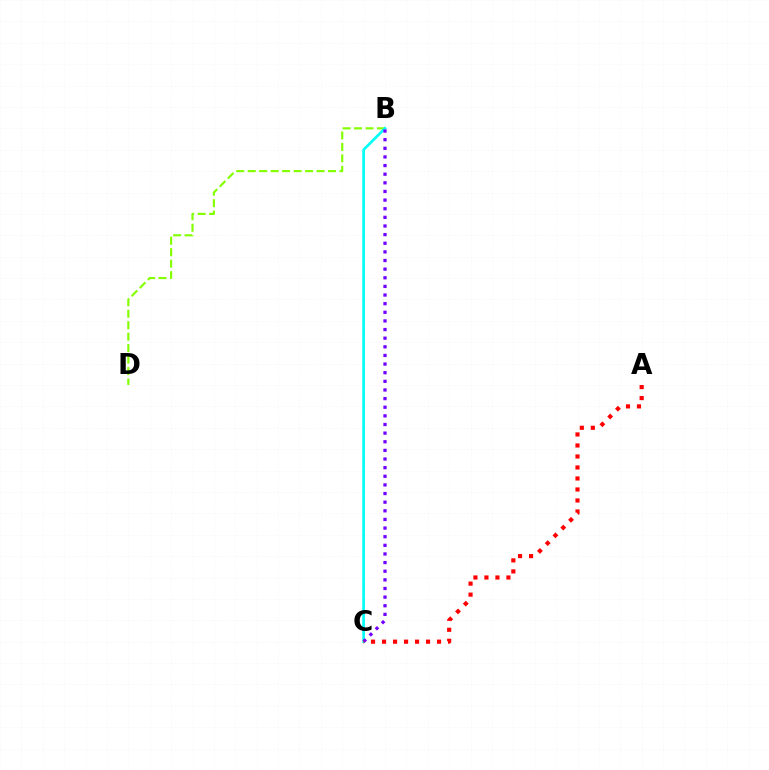{('B', 'D'): [{'color': '#84ff00', 'line_style': 'dashed', 'thickness': 1.56}], ('B', 'C'): [{'color': '#00fff6', 'line_style': 'solid', 'thickness': 1.92}, {'color': '#7200ff', 'line_style': 'dotted', 'thickness': 2.34}], ('A', 'C'): [{'color': '#ff0000', 'line_style': 'dotted', 'thickness': 2.99}]}